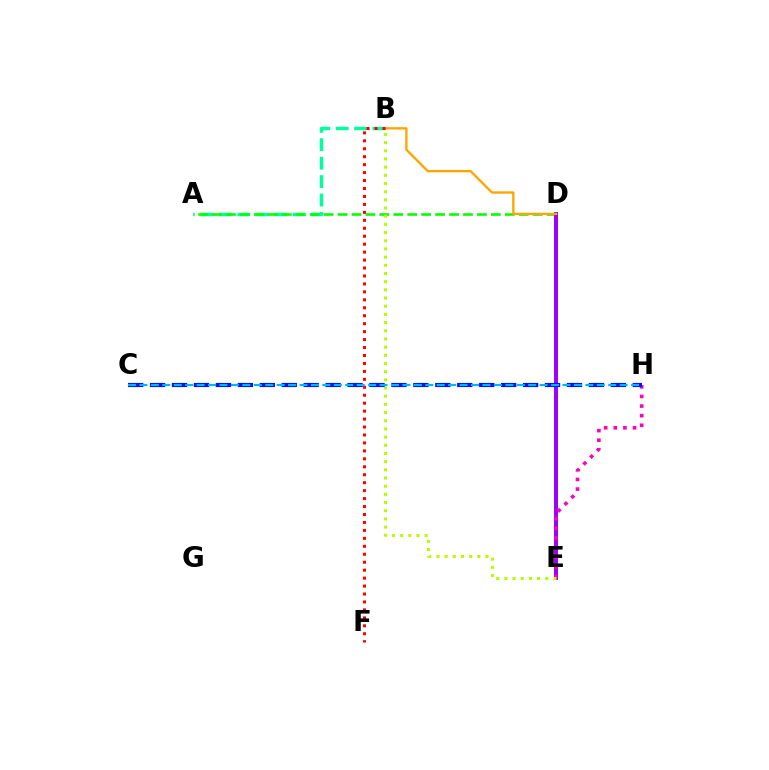{('A', 'B'): [{'color': '#00ff9d', 'line_style': 'dashed', 'thickness': 2.51}], ('A', 'D'): [{'color': '#08ff00', 'line_style': 'dashed', 'thickness': 1.89}], ('D', 'E'): [{'color': '#9b00ff', 'line_style': 'solid', 'thickness': 2.85}], ('E', 'H'): [{'color': '#ff00bd', 'line_style': 'dotted', 'thickness': 2.61}], ('B', 'D'): [{'color': '#ffa500', 'line_style': 'solid', 'thickness': 1.68}], ('B', 'E'): [{'color': '#b3ff00', 'line_style': 'dotted', 'thickness': 2.22}], ('C', 'H'): [{'color': '#0010ff', 'line_style': 'dashed', 'thickness': 2.98}, {'color': '#00b5ff', 'line_style': 'dashed', 'thickness': 1.55}], ('B', 'F'): [{'color': '#ff0000', 'line_style': 'dotted', 'thickness': 2.16}]}